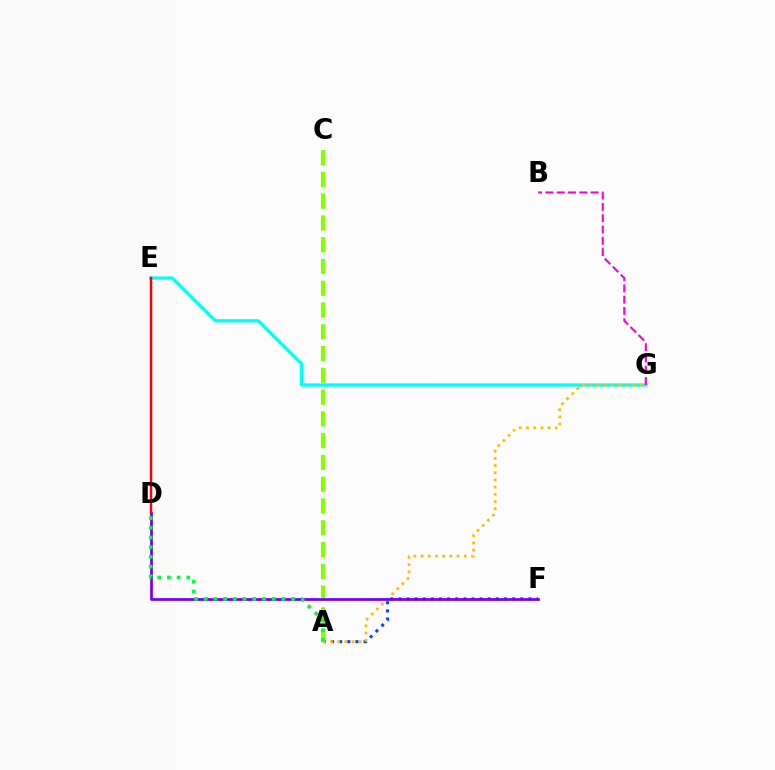{('A', 'F'): [{'color': '#004bff', 'line_style': 'dotted', 'thickness': 2.21}], ('A', 'C'): [{'color': '#84ff00', 'line_style': 'dashed', 'thickness': 2.96}], ('E', 'G'): [{'color': '#00fff6', 'line_style': 'solid', 'thickness': 2.33}], ('B', 'G'): [{'color': '#ff00cf', 'line_style': 'dashed', 'thickness': 1.53}], ('A', 'G'): [{'color': '#ffbd00', 'line_style': 'dotted', 'thickness': 1.95}], ('D', 'F'): [{'color': '#7200ff', 'line_style': 'solid', 'thickness': 1.96}], ('D', 'E'): [{'color': '#ff0000', 'line_style': 'solid', 'thickness': 1.76}], ('A', 'D'): [{'color': '#00ff39', 'line_style': 'dotted', 'thickness': 2.64}]}